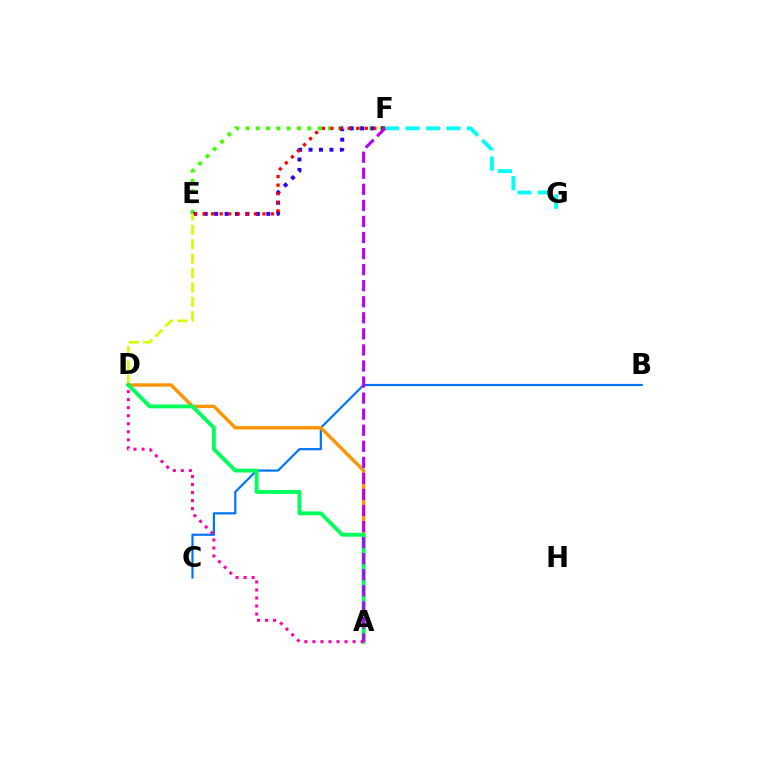{('E', 'F'): [{'color': '#3dff00', 'line_style': 'dotted', 'thickness': 2.8}, {'color': '#2500ff', 'line_style': 'dotted', 'thickness': 2.83}, {'color': '#ff0000', 'line_style': 'dotted', 'thickness': 2.33}], ('B', 'C'): [{'color': '#0074ff', 'line_style': 'solid', 'thickness': 1.59}], ('F', 'G'): [{'color': '#00fff6', 'line_style': 'dashed', 'thickness': 2.78}], ('D', 'E'): [{'color': '#d1ff00', 'line_style': 'dashed', 'thickness': 1.96}], ('A', 'D'): [{'color': '#ff9400', 'line_style': 'solid', 'thickness': 2.42}, {'color': '#00ff5c', 'line_style': 'solid', 'thickness': 2.79}, {'color': '#ff00ac', 'line_style': 'dotted', 'thickness': 2.18}], ('A', 'F'): [{'color': '#b900ff', 'line_style': 'dashed', 'thickness': 2.18}]}